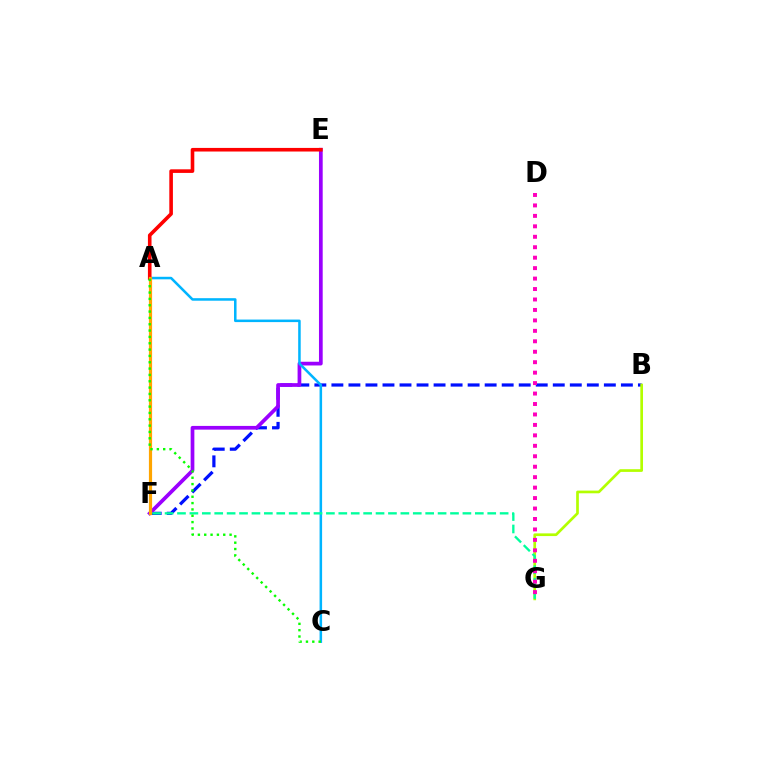{('B', 'F'): [{'color': '#0010ff', 'line_style': 'dashed', 'thickness': 2.31}], ('E', 'F'): [{'color': '#9b00ff', 'line_style': 'solid', 'thickness': 2.68}], ('A', 'C'): [{'color': '#00b5ff', 'line_style': 'solid', 'thickness': 1.82}, {'color': '#08ff00', 'line_style': 'dotted', 'thickness': 1.72}], ('A', 'E'): [{'color': '#ff0000', 'line_style': 'solid', 'thickness': 2.6}], ('B', 'G'): [{'color': '#b3ff00', 'line_style': 'solid', 'thickness': 1.94}], ('A', 'F'): [{'color': '#ffa500', 'line_style': 'solid', 'thickness': 2.3}], ('F', 'G'): [{'color': '#00ff9d', 'line_style': 'dashed', 'thickness': 1.69}], ('D', 'G'): [{'color': '#ff00bd', 'line_style': 'dotted', 'thickness': 2.84}]}